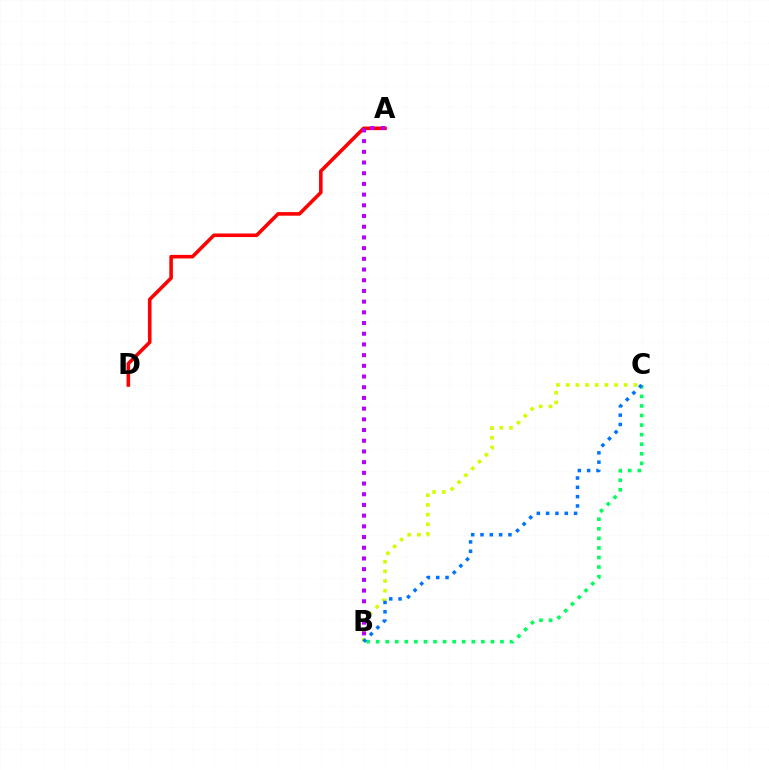{('B', 'C'): [{'color': '#d1ff00', 'line_style': 'dotted', 'thickness': 2.63}, {'color': '#00ff5c', 'line_style': 'dotted', 'thickness': 2.6}, {'color': '#0074ff', 'line_style': 'dotted', 'thickness': 2.53}], ('A', 'D'): [{'color': '#ff0000', 'line_style': 'solid', 'thickness': 2.58}], ('A', 'B'): [{'color': '#b900ff', 'line_style': 'dotted', 'thickness': 2.91}]}